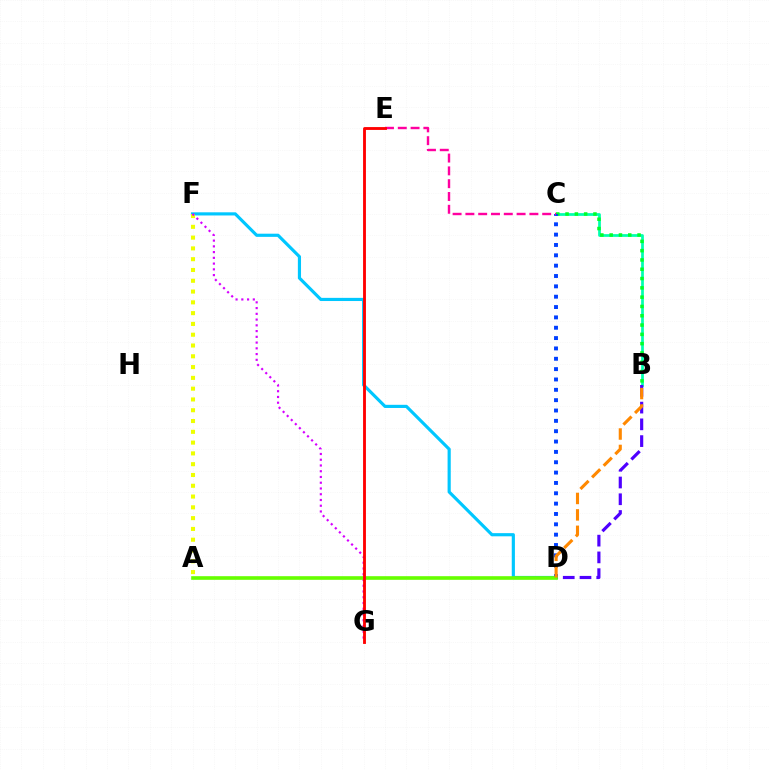{('D', 'F'): [{'color': '#00c7ff', 'line_style': 'solid', 'thickness': 2.28}], ('B', 'C'): [{'color': '#00ffaf', 'line_style': 'solid', 'thickness': 1.97}, {'color': '#00ff27', 'line_style': 'dotted', 'thickness': 2.53}], ('B', 'D'): [{'color': '#4f00ff', 'line_style': 'dashed', 'thickness': 2.28}, {'color': '#ff8800', 'line_style': 'dashed', 'thickness': 2.23}], ('C', 'D'): [{'color': '#003fff', 'line_style': 'dotted', 'thickness': 2.81}], ('C', 'E'): [{'color': '#ff00a0', 'line_style': 'dashed', 'thickness': 1.74}], ('A', 'F'): [{'color': '#eeff00', 'line_style': 'dotted', 'thickness': 2.93}], ('F', 'G'): [{'color': '#d600ff', 'line_style': 'dotted', 'thickness': 1.56}], ('A', 'D'): [{'color': '#66ff00', 'line_style': 'solid', 'thickness': 2.61}], ('E', 'G'): [{'color': '#ff0000', 'line_style': 'solid', 'thickness': 2.05}]}